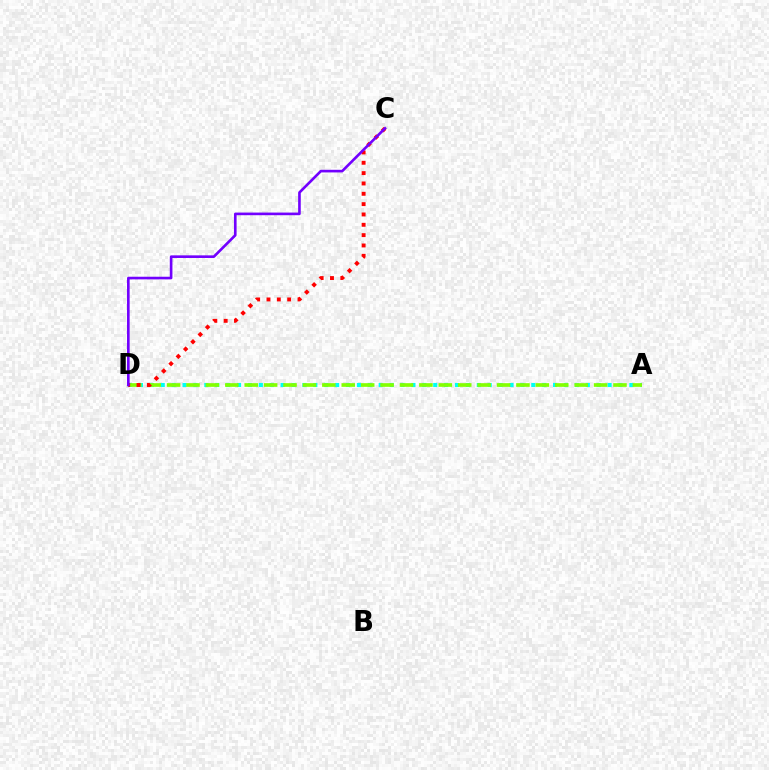{('A', 'D'): [{'color': '#00fff6', 'line_style': 'dotted', 'thickness': 2.96}, {'color': '#84ff00', 'line_style': 'dashed', 'thickness': 2.64}], ('C', 'D'): [{'color': '#ff0000', 'line_style': 'dotted', 'thickness': 2.81}, {'color': '#7200ff', 'line_style': 'solid', 'thickness': 1.9}]}